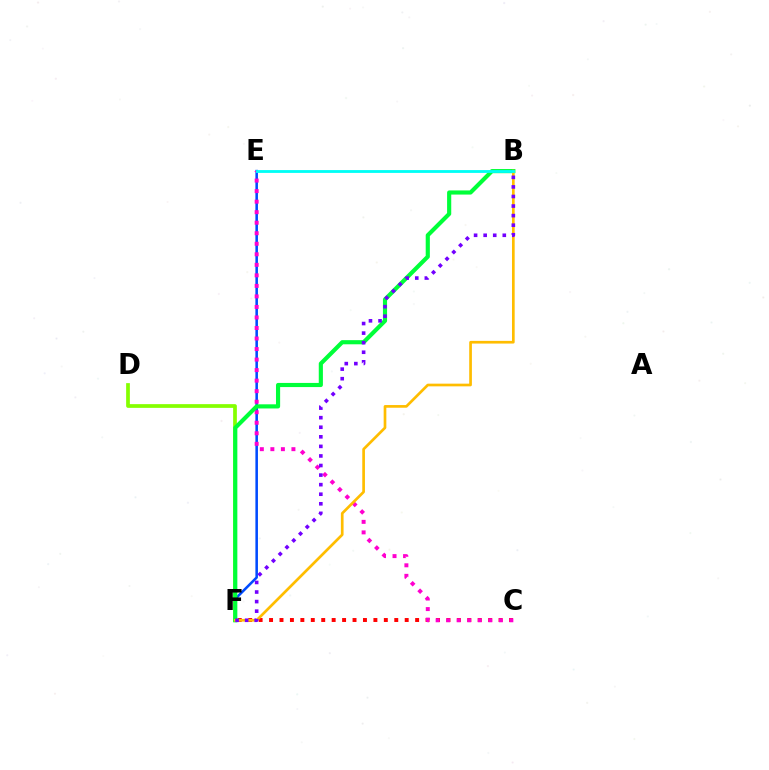{('D', 'F'): [{'color': '#84ff00', 'line_style': 'solid', 'thickness': 2.68}], ('E', 'F'): [{'color': '#004bff', 'line_style': 'solid', 'thickness': 1.84}], ('C', 'F'): [{'color': '#ff0000', 'line_style': 'dotted', 'thickness': 2.83}], ('C', 'E'): [{'color': '#ff00cf', 'line_style': 'dotted', 'thickness': 2.86}], ('B', 'F'): [{'color': '#00ff39', 'line_style': 'solid', 'thickness': 2.98}, {'color': '#ffbd00', 'line_style': 'solid', 'thickness': 1.93}, {'color': '#7200ff', 'line_style': 'dotted', 'thickness': 2.6}], ('B', 'E'): [{'color': '#00fff6', 'line_style': 'solid', 'thickness': 2.03}]}